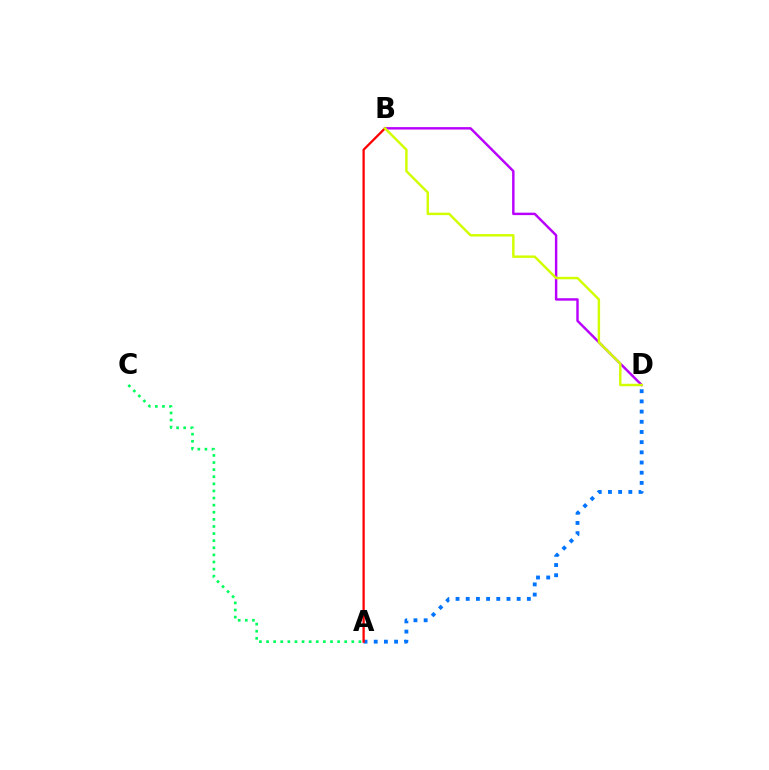{('B', 'D'): [{'color': '#b900ff', 'line_style': 'solid', 'thickness': 1.76}, {'color': '#d1ff00', 'line_style': 'solid', 'thickness': 1.76}], ('A', 'D'): [{'color': '#0074ff', 'line_style': 'dotted', 'thickness': 2.77}], ('A', 'B'): [{'color': '#ff0000', 'line_style': 'solid', 'thickness': 1.64}], ('A', 'C'): [{'color': '#00ff5c', 'line_style': 'dotted', 'thickness': 1.93}]}